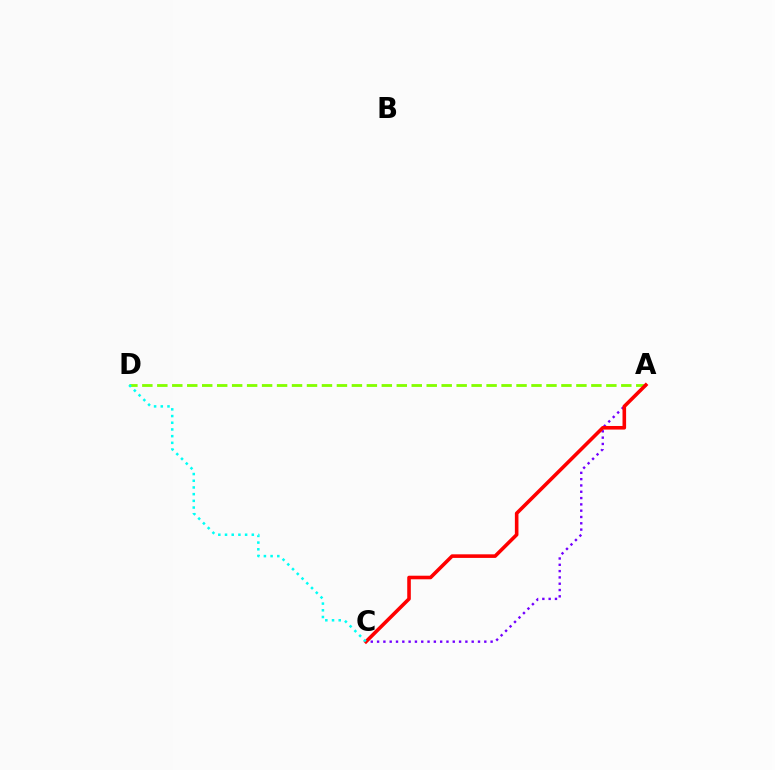{('A', 'D'): [{'color': '#84ff00', 'line_style': 'dashed', 'thickness': 2.03}], ('A', 'C'): [{'color': '#7200ff', 'line_style': 'dotted', 'thickness': 1.71}, {'color': '#ff0000', 'line_style': 'solid', 'thickness': 2.58}], ('C', 'D'): [{'color': '#00fff6', 'line_style': 'dotted', 'thickness': 1.82}]}